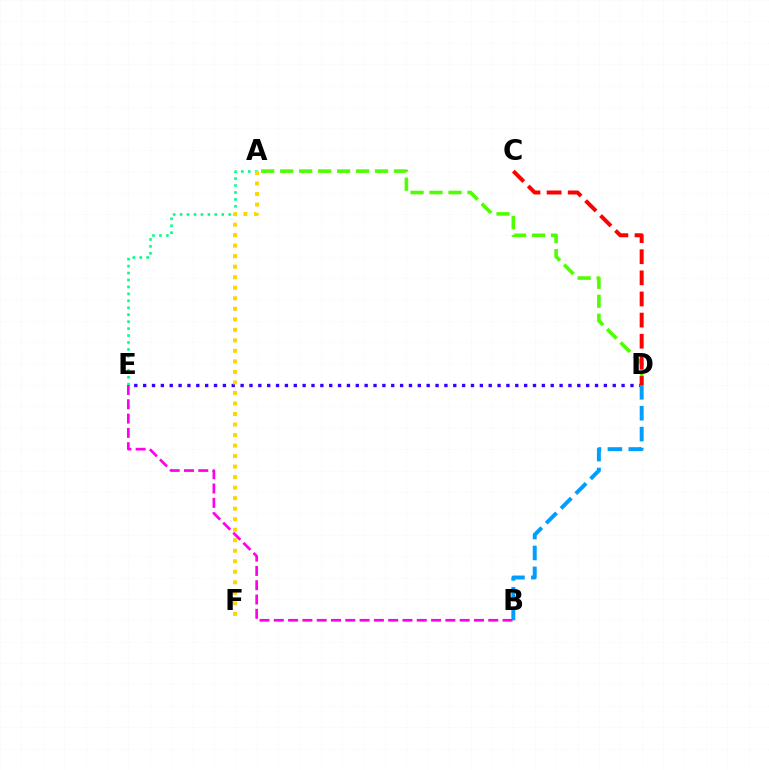{('D', 'E'): [{'color': '#3700ff', 'line_style': 'dotted', 'thickness': 2.41}], ('A', 'E'): [{'color': '#00ff86', 'line_style': 'dotted', 'thickness': 1.89}], ('A', 'D'): [{'color': '#4fff00', 'line_style': 'dashed', 'thickness': 2.58}], ('A', 'F'): [{'color': '#ffd500', 'line_style': 'dotted', 'thickness': 2.86}], ('B', 'E'): [{'color': '#ff00ed', 'line_style': 'dashed', 'thickness': 1.94}], ('B', 'D'): [{'color': '#009eff', 'line_style': 'dashed', 'thickness': 2.84}], ('C', 'D'): [{'color': '#ff0000', 'line_style': 'dashed', 'thickness': 2.87}]}